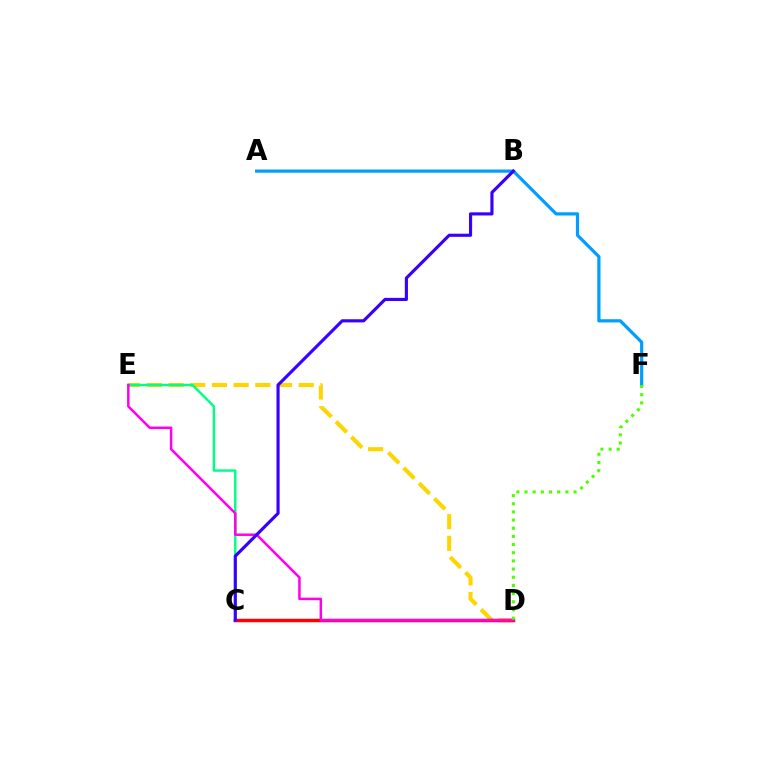{('D', 'E'): [{'color': '#ffd500', 'line_style': 'dashed', 'thickness': 2.95}, {'color': '#ff00ed', 'line_style': 'solid', 'thickness': 1.8}], ('A', 'F'): [{'color': '#009eff', 'line_style': 'solid', 'thickness': 2.31}], ('C', 'D'): [{'color': '#ff0000', 'line_style': 'solid', 'thickness': 2.5}], ('C', 'E'): [{'color': '#00ff86', 'line_style': 'solid', 'thickness': 1.75}], ('D', 'F'): [{'color': '#4fff00', 'line_style': 'dotted', 'thickness': 2.22}], ('B', 'C'): [{'color': '#3700ff', 'line_style': 'solid', 'thickness': 2.26}]}